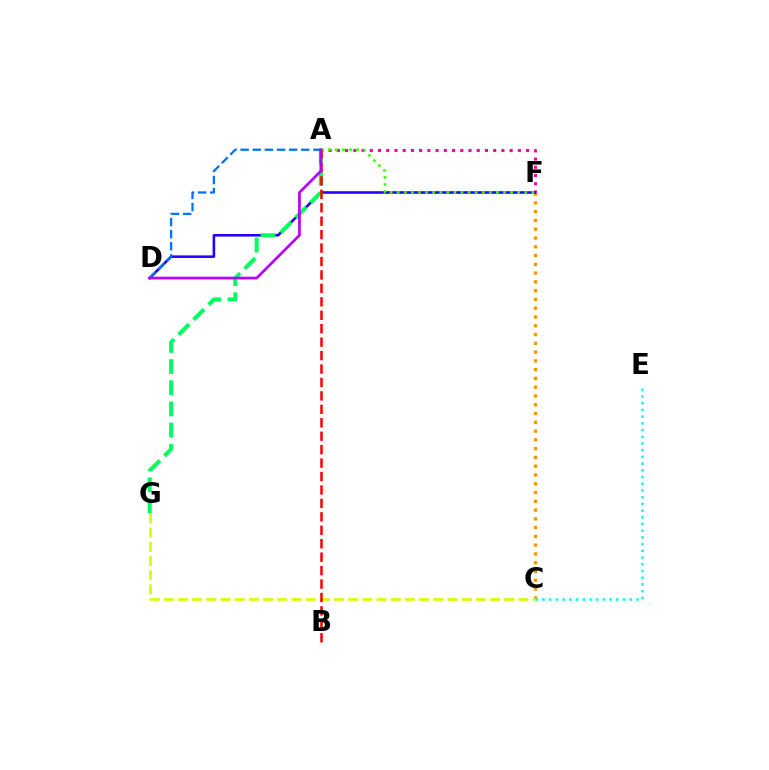{('C', 'F'): [{'color': '#ff9400', 'line_style': 'dotted', 'thickness': 2.38}], ('C', 'E'): [{'color': '#00fff6', 'line_style': 'dotted', 'thickness': 1.82}], ('A', 'F'): [{'color': '#ff00ac', 'line_style': 'dotted', 'thickness': 2.24}, {'color': '#3dff00', 'line_style': 'dotted', 'thickness': 1.93}], ('D', 'F'): [{'color': '#2500ff', 'line_style': 'solid', 'thickness': 1.86}], ('A', 'G'): [{'color': '#00ff5c', 'line_style': 'dashed', 'thickness': 2.88}], ('C', 'G'): [{'color': '#d1ff00', 'line_style': 'dashed', 'thickness': 1.93}], ('A', 'B'): [{'color': '#ff0000', 'line_style': 'dashed', 'thickness': 1.83}], ('A', 'D'): [{'color': '#0074ff', 'line_style': 'dashed', 'thickness': 1.65}, {'color': '#b900ff', 'line_style': 'solid', 'thickness': 1.96}]}